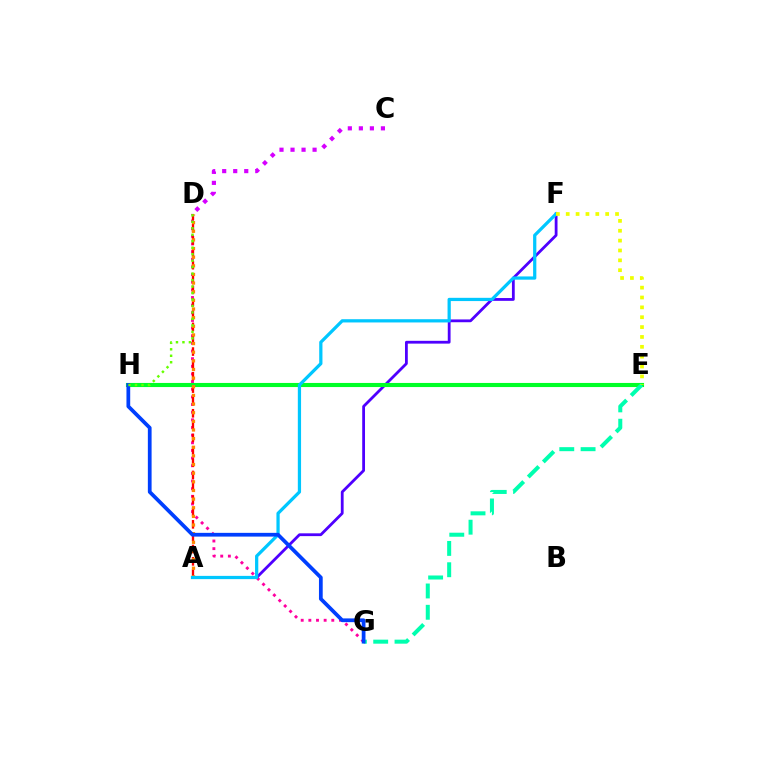{('D', 'G'): [{'color': '#ff00a0', 'line_style': 'dotted', 'thickness': 2.08}], ('A', 'D'): [{'color': '#ff0000', 'line_style': 'dashed', 'thickness': 1.68}, {'color': '#ff8800', 'line_style': 'dotted', 'thickness': 2.35}], ('A', 'F'): [{'color': '#4f00ff', 'line_style': 'solid', 'thickness': 2.01}, {'color': '#00c7ff', 'line_style': 'solid', 'thickness': 2.33}], ('E', 'H'): [{'color': '#00ff27', 'line_style': 'solid', 'thickness': 2.95}], ('E', 'G'): [{'color': '#00ffaf', 'line_style': 'dashed', 'thickness': 2.9}], ('C', 'D'): [{'color': '#d600ff', 'line_style': 'dotted', 'thickness': 3.0}], ('G', 'H'): [{'color': '#003fff', 'line_style': 'solid', 'thickness': 2.69}], ('E', 'F'): [{'color': '#eeff00', 'line_style': 'dotted', 'thickness': 2.68}], ('D', 'H'): [{'color': '#66ff00', 'line_style': 'dotted', 'thickness': 1.76}]}